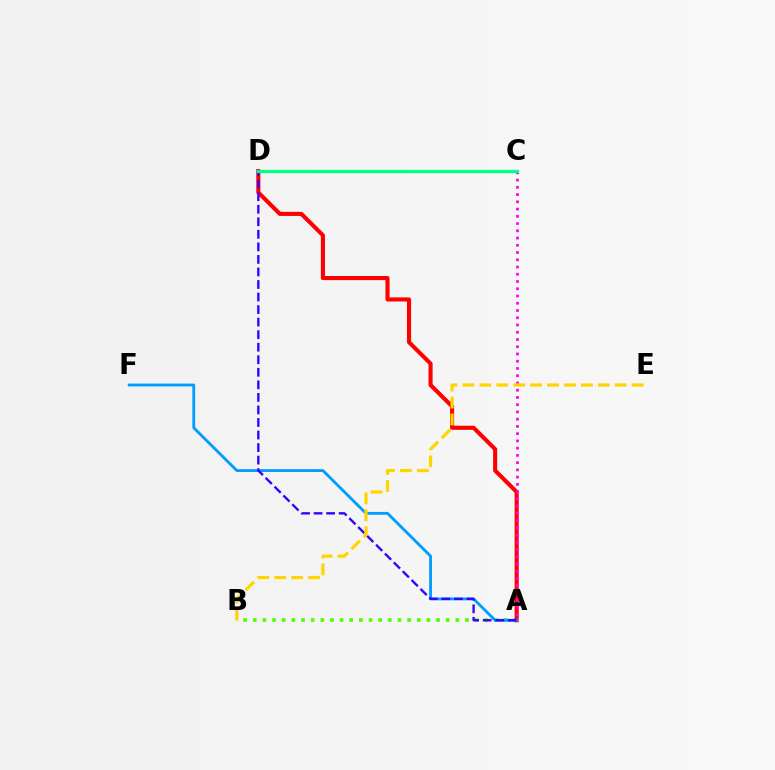{('A', 'B'): [{'color': '#4fff00', 'line_style': 'dotted', 'thickness': 2.62}], ('A', 'D'): [{'color': '#ff0000', 'line_style': 'solid', 'thickness': 2.95}, {'color': '#3700ff', 'line_style': 'dashed', 'thickness': 1.7}], ('A', 'C'): [{'color': '#ff00ed', 'line_style': 'dotted', 'thickness': 1.97}], ('A', 'F'): [{'color': '#009eff', 'line_style': 'solid', 'thickness': 2.05}], ('B', 'E'): [{'color': '#ffd500', 'line_style': 'dashed', 'thickness': 2.3}], ('C', 'D'): [{'color': '#00ff86', 'line_style': 'solid', 'thickness': 2.31}]}